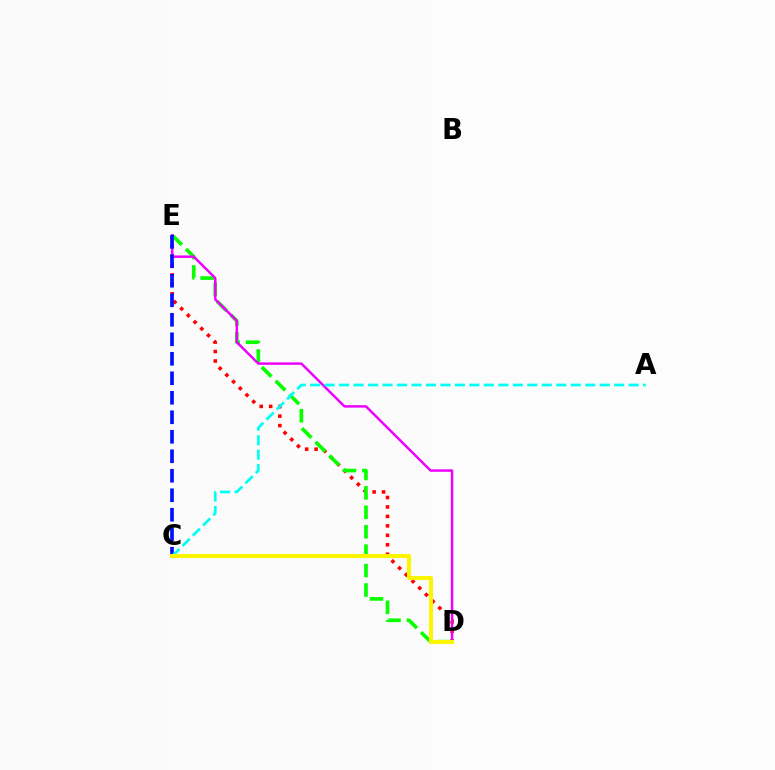{('D', 'E'): [{'color': '#ff0000', 'line_style': 'dotted', 'thickness': 2.57}, {'color': '#08ff00', 'line_style': 'dashed', 'thickness': 2.64}, {'color': '#ee00ff', 'line_style': 'solid', 'thickness': 1.77}], ('C', 'E'): [{'color': '#0010ff', 'line_style': 'dashed', 'thickness': 2.65}], ('A', 'C'): [{'color': '#00fff6', 'line_style': 'dashed', 'thickness': 1.97}], ('C', 'D'): [{'color': '#fcf500', 'line_style': 'solid', 'thickness': 2.92}]}